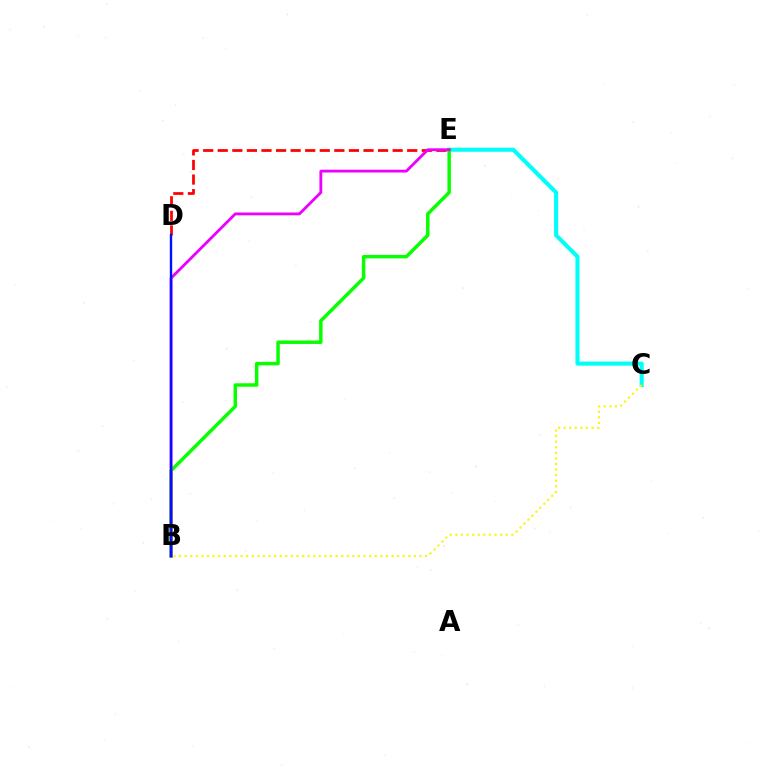{('C', 'E'): [{'color': '#00fff6', 'line_style': 'solid', 'thickness': 2.94}], ('B', 'E'): [{'color': '#08ff00', 'line_style': 'solid', 'thickness': 2.49}, {'color': '#ee00ff', 'line_style': 'solid', 'thickness': 2.03}], ('D', 'E'): [{'color': '#ff0000', 'line_style': 'dashed', 'thickness': 1.98}], ('B', 'C'): [{'color': '#fcf500', 'line_style': 'dotted', 'thickness': 1.52}], ('B', 'D'): [{'color': '#0010ff', 'line_style': 'solid', 'thickness': 1.72}]}